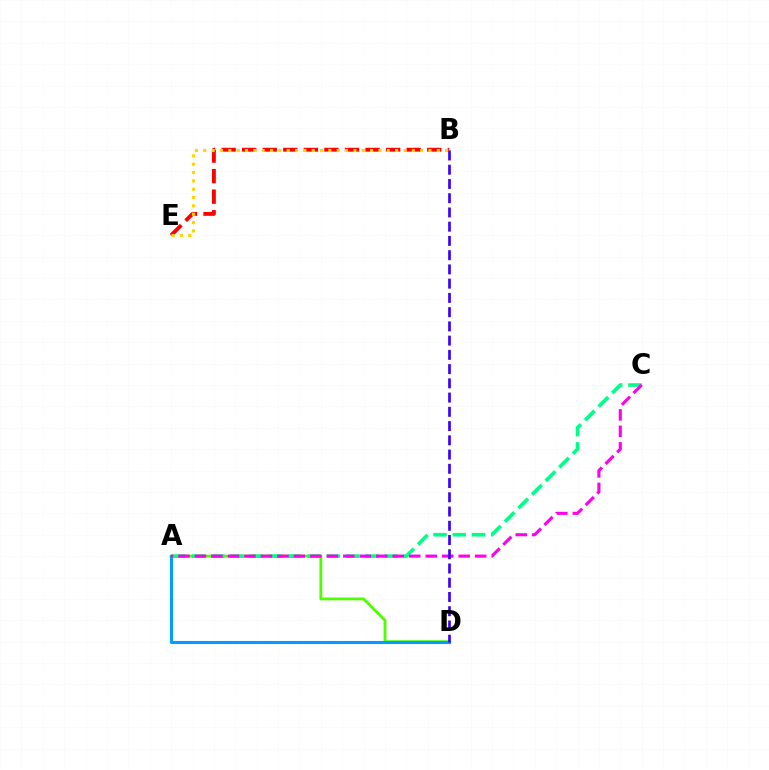{('A', 'D'): [{'color': '#4fff00', 'line_style': 'solid', 'thickness': 2.03}, {'color': '#009eff', 'line_style': 'solid', 'thickness': 2.21}], ('A', 'C'): [{'color': '#00ff86', 'line_style': 'dashed', 'thickness': 2.62}, {'color': '#ff00ed', 'line_style': 'dashed', 'thickness': 2.24}], ('B', 'E'): [{'color': '#ff0000', 'line_style': 'dashed', 'thickness': 2.79}, {'color': '#ffd500', 'line_style': 'dotted', 'thickness': 2.27}], ('B', 'D'): [{'color': '#3700ff', 'line_style': 'dashed', 'thickness': 1.93}]}